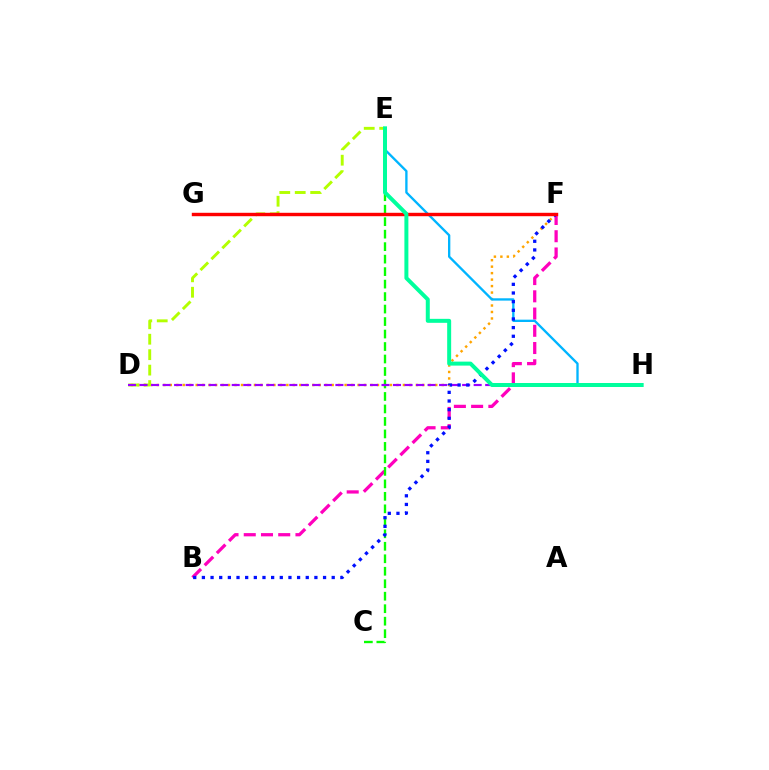{('D', 'F'): [{'color': '#ffa500', 'line_style': 'dotted', 'thickness': 1.76}], ('B', 'F'): [{'color': '#ff00bd', 'line_style': 'dashed', 'thickness': 2.34}, {'color': '#0010ff', 'line_style': 'dotted', 'thickness': 2.35}], ('E', 'H'): [{'color': '#00b5ff', 'line_style': 'solid', 'thickness': 1.68}, {'color': '#00ff9d', 'line_style': 'solid', 'thickness': 2.87}], ('D', 'E'): [{'color': '#b3ff00', 'line_style': 'dashed', 'thickness': 2.1}], ('C', 'E'): [{'color': '#08ff00', 'line_style': 'dashed', 'thickness': 1.7}], ('D', 'H'): [{'color': '#9b00ff', 'line_style': 'dashed', 'thickness': 1.57}], ('F', 'G'): [{'color': '#ff0000', 'line_style': 'solid', 'thickness': 2.46}]}